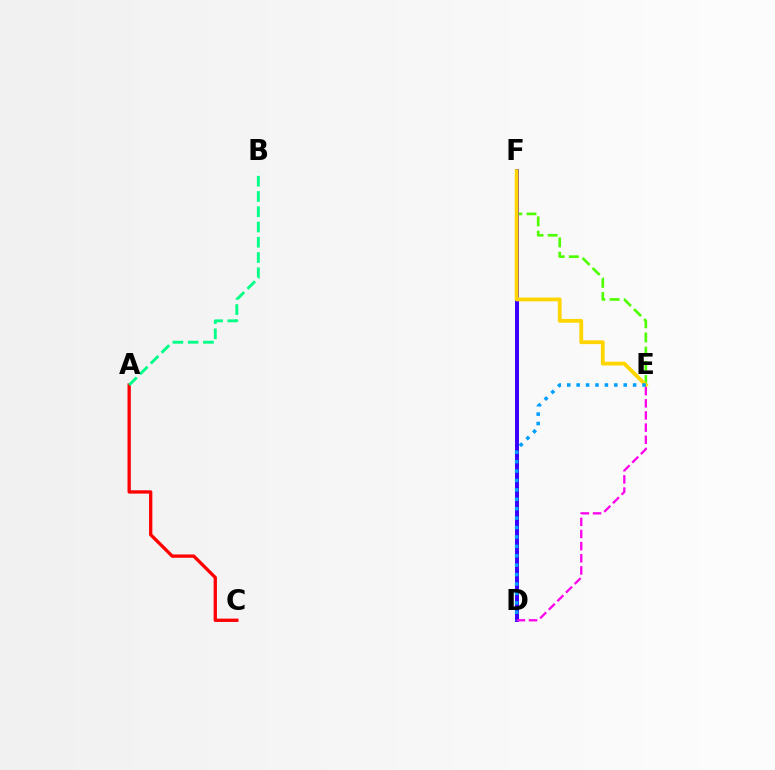{('E', 'F'): [{'color': '#4fff00', 'line_style': 'dashed', 'thickness': 1.93}, {'color': '#ffd500', 'line_style': 'solid', 'thickness': 2.73}], ('A', 'C'): [{'color': '#ff0000', 'line_style': 'solid', 'thickness': 2.39}], ('D', 'F'): [{'color': '#3700ff', 'line_style': 'solid', 'thickness': 2.84}], ('D', 'E'): [{'color': '#ff00ed', 'line_style': 'dashed', 'thickness': 1.65}, {'color': '#009eff', 'line_style': 'dotted', 'thickness': 2.56}], ('A', 'B'): [{'color': '#00ff86', 'line_style': 'dashed', 'thickness': 2.07}]}